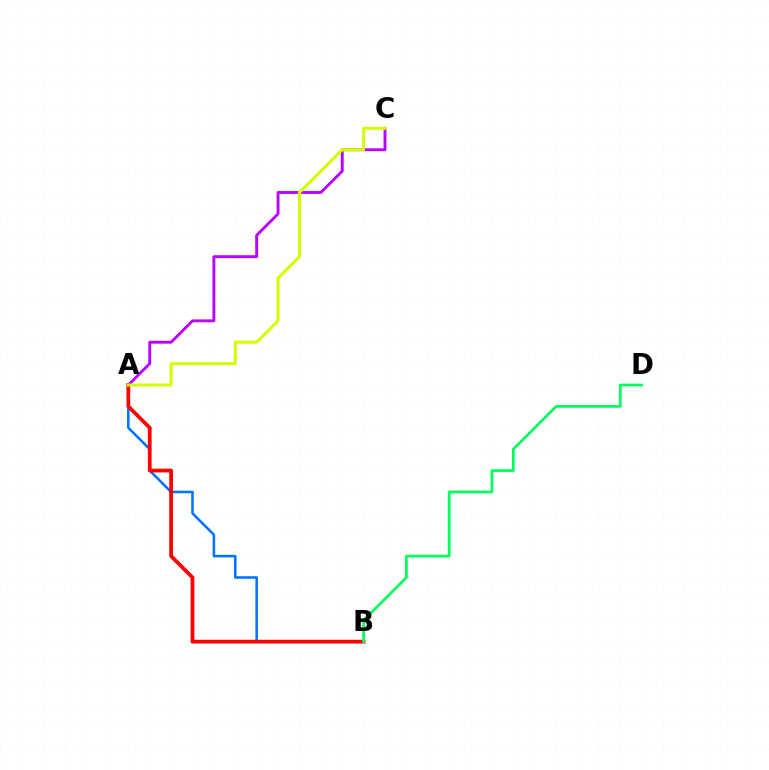{('A', 'B'): [{'color': '#0074ff', 'line_style': 'solid', 'thickness': 1.84}, {'color': '#ff0000', 'line_style': 'solid', 'thickness': 2.7}], ('A', 'C'): [{'color': '#b900ff', 'line_style': 'solid', 'thickness': 2.07}, {'color': '#d1ff00', 'line_style': 'solid', 'thickness': 2.17}], ('B', 'D'): [{'color': '#00ff5c', 'line_style': 'solid', 'thickness': 1.96}]}